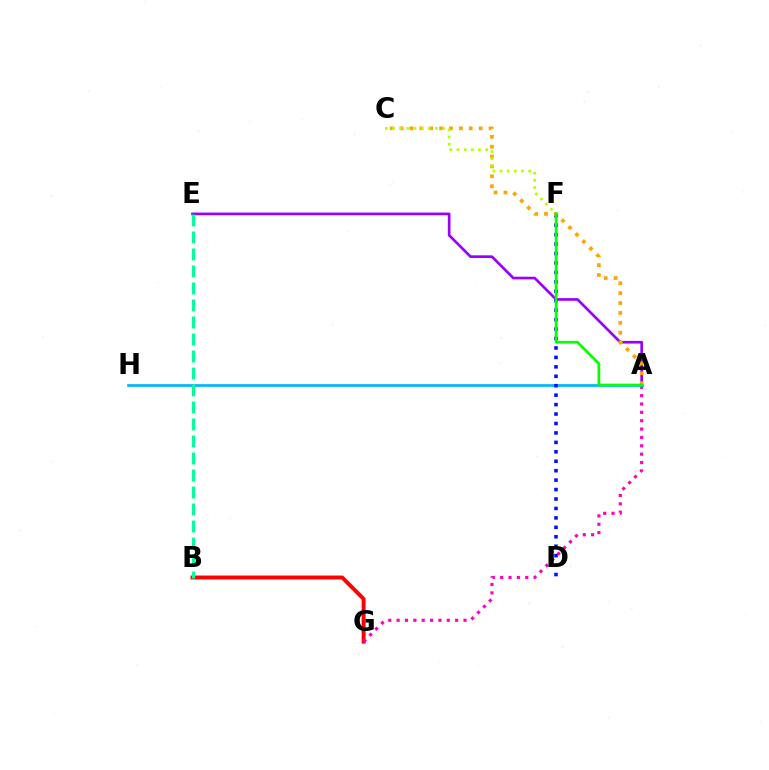{('B', 'G'): [{'color': '#ff0000', 'line_style': 'solid', 'thickness': 2.83}], ('A', 'E'): [{'color': '#9b00ff', 'line_style': 'solid', 'thickness': 1.93}], ('A', 'G'): [{'color': '#ff00bd', 'line_style': 'dotted', 'thickness': 2.27}], ('A', 'H'): [{'color': '#00b5ff', 'line_style': 'solid', 'thickness': 1.93}], ('B', 'E'): [{'color': '#00ff9d', 'line_style': 'dashed', 'thickness': 2.31}], ('D', 'F'): [{'color': '#0010ff', 'line_style': 'dotted', 'thickness': 2.57}], ('A', 'C'): [{'color': '#ffa500', 'line_style': 'dotted', 'thickness': 2.69}], ('C', 'F'): [{'color': '#b3ff00', 'line_style': 'dotted', 'thickness': 1.94}], ('A', 'F'): [{'color': '#08ff00', 'line_style': 'solid', 'thickness': 1.97}]}